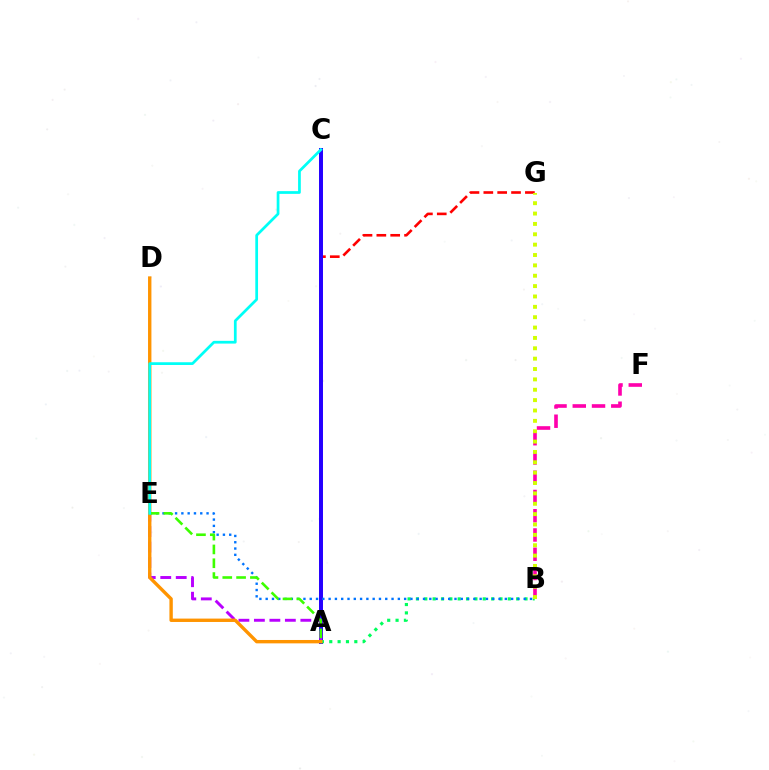{('A', 'G'): [{'color': '#ff0000', 'line_style': 'dashed', 'thickness': 1.88}], ('B', 'F'): [{'color': '#ff00ac', 'line_style': 'dashed', 'thickness': 2.62}], ('A', 'C'): [{'color': '#2500ff', 'line_style': 'solid', 'thickness': 2.86}], ('A', 'E'): [{'color': '#b900ff', 'line_style': 'dashed', 'thickness': 2.1}, {'color': '#3dff00', 'line_style': 'dashed', 'thickness': 1.88}], ('A', 'B'): [{'color': '#00ff5c', 'line_style': 'dotted', 'thickness': 2.27}], ('B', 'G'): [{'color': '#d1ff00', 'line_style': 'dotted', 'thickness': 2.82}], ('B', 'E'): [{'color': '#0074ff', 'line_style': 'dotted', 'thickness': 1.71}], ('A', 'D'): [{'color': '#ff9400', 'line_style': 'solid', 'thickness': 2.43}], ('C', 'E'): [{'color': '#00fff6', 'line_style': 'solid', 'thickness': 1.97}]}